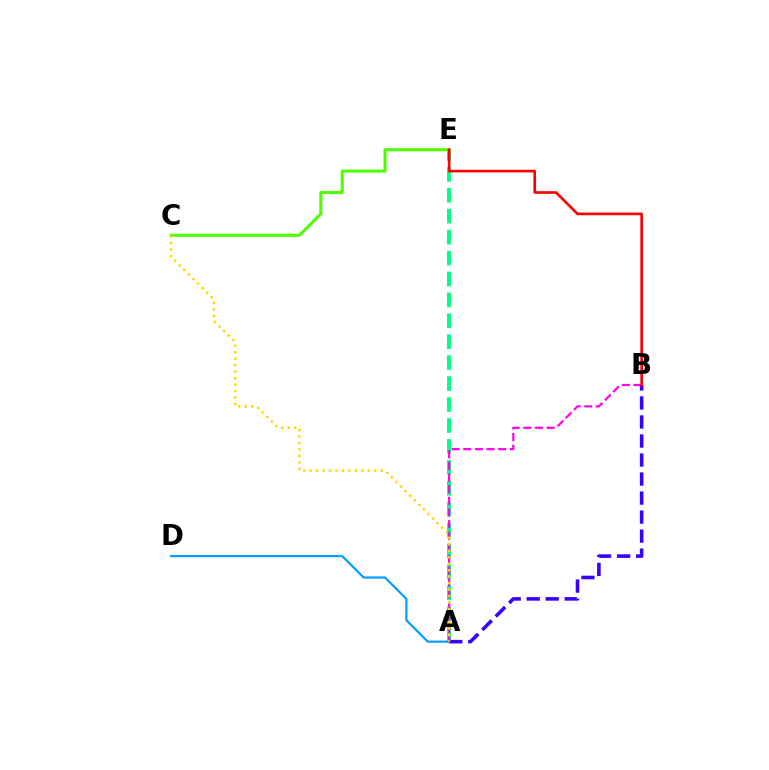{('A', 'E'): [{'color': '#00ff86', 'line_style': 'dashed', 'thickness': 2.84}], ('A', 'B'): [{'color': '#ff00ed', 'line_style': 'dashed', 'thickness': 1.58}, {'color': '#3700ff', 'line_style': 'dashed', 'thickness': 2.58}], ('A', 'D'): [{'color': '#009eff', 'line_style': 'solid', 'thickness': 1.57}], ('C', 'E'): [{'color': '#4fff00', 'line_style': 'solid', 'thickness': 2.2}], ('A', 'C'): [{'color': '#ffd500', 'line_style': 'dotted', 'thickness': 1.76}], ('B', 'E'): [{'color': '#ff0000', 'line_style': 'solid', 'thickness': 1.91}]}